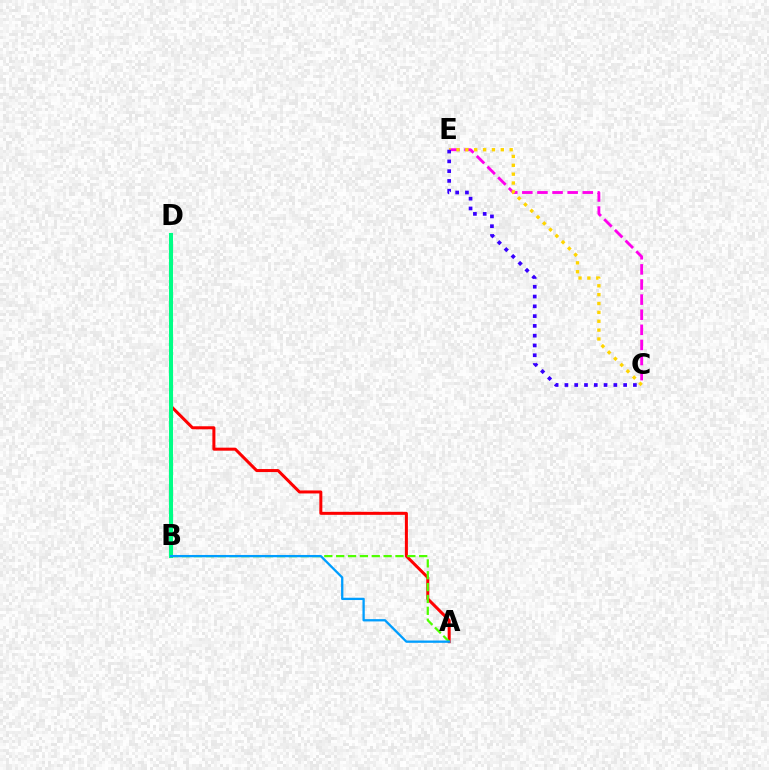{('A', 'D'): [{'color': '#ff0000', 'line_style': 'solid', 'thickness': 2.17}], ('C', 'E'): [{'color': '#ff00ed', 'line_style': 'dashed', 'thickness': 2.05}, {'color': '#ffd500', 'line_style': 'dotted', 'thickness': 2.41}, {'color': '#3700ff', 'line_style': 'dotted', 'thickness': 2.66}], ('A', 'B'): [{'color': '#4fff00', 'line_style': 'dashed', 'thickness': 1.61}, {'color': '#009eff', 'line_style': 'solid', 'thickness': 1.65}], ('B', 'D'): [{'color': '#00ff86', 'line_style': 'solid', 'thickness': 2.92}]}